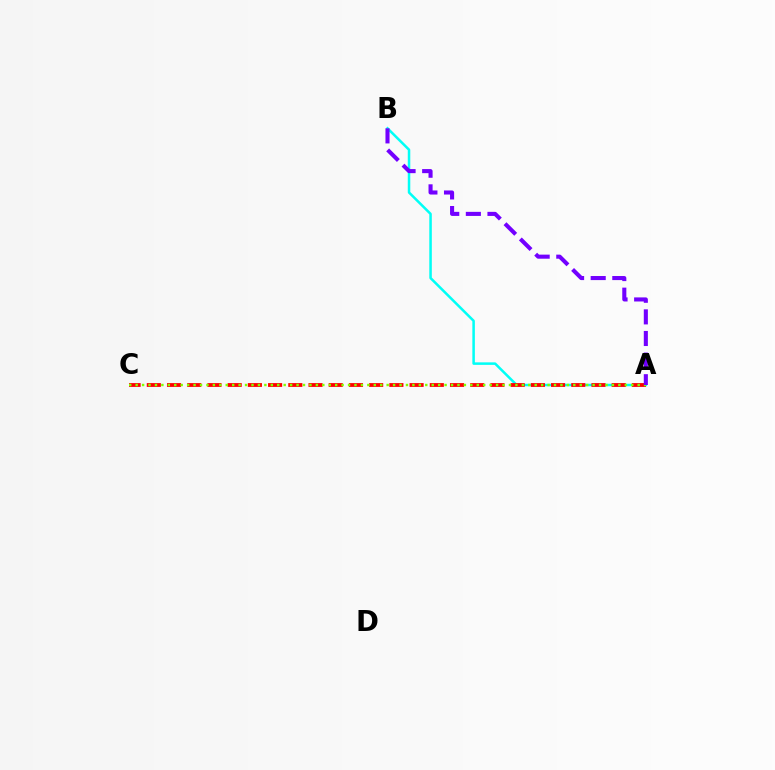{('A', 'B'): [{'color': '#00fff6', 'line_style': 'solid', 'thickness': 1.81}, {'color': '#7200ff', 'line_style': 'dashed', 'thickness': 2.94}], ('A', 'C'): [{'color': '#ff0000', 'line_style': 'dashed', 'thickness': 2.75}, {'color': '#84ff00', 'line_style': 'dotted', 'thickness': 1.75}]}